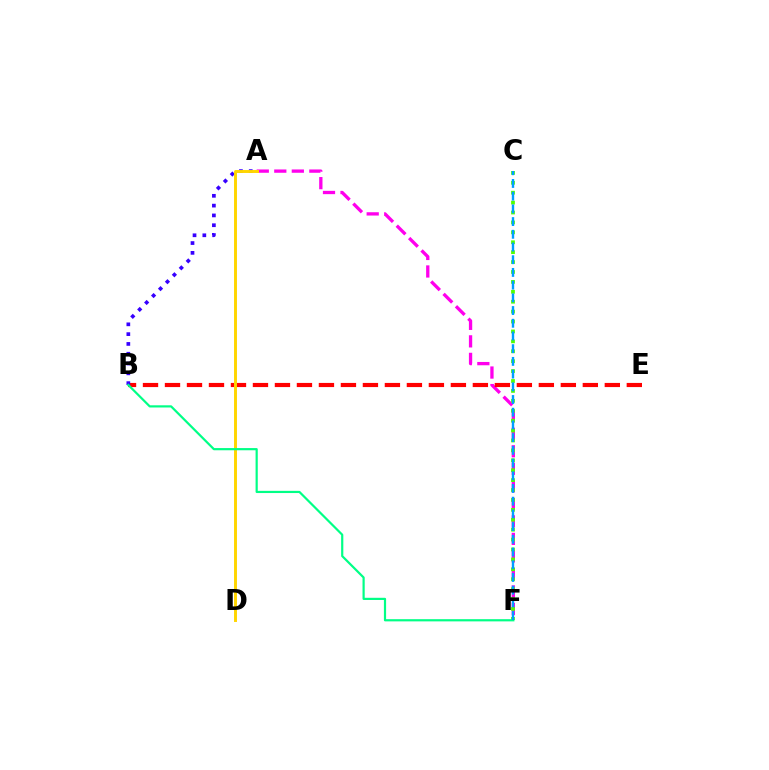{('A', 'F'): [{'color': '#ff00ed', 'line_style': 'dashed', 'thickness': 2.38}], ('C', 'F'): [{'color': '#4fff00', 'line_style': 'dotted', 'thickness': 2.69}, {'color': '#009eff', 'line_style': 'dashed', 'thickness': 1.73}], ('B', 'E'): [{'color': '#ff0000', 'line_style': 'dashed', 'thickness': 2.99}], ('A', 'B'): [{'color': '#3700ff', 'line_style': 'dotted', 'thickness': 2.66}], ('A', 'D'): [{'color': '#ffd500', 'line_style': 'solid', 'thickness': 2.12}], ('B', 'F'): [{'color': '#00ff86', 'line_style': 'solid', 'thickness': 1.58}]}